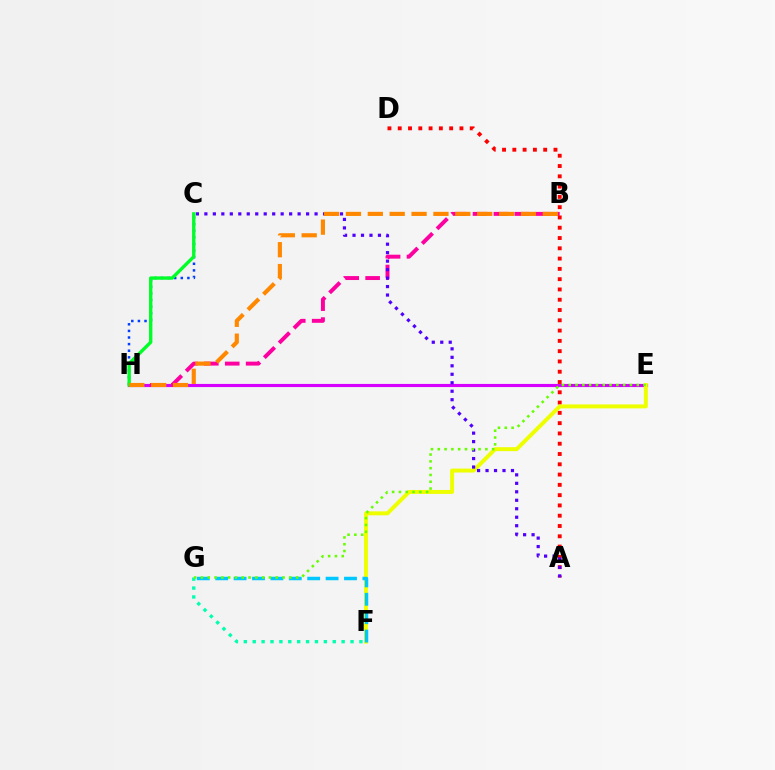{('E', 'H'): [{'color': '#d600ff', 'line_style': 'solid', 'thickness': 2.26}], ('B', 'H'): [{'color': '#ff00a0', 'line_style': 'dashed', 'thickness': 2.84}, {'color': '#ff8800', 'line_style': 'dashed', 'thickness': 2.97}], ('A', 'D'): [{'color': '#ff0000', 'line_style': 'dotted', 'thickness': 2.79}], ('E', 'F'): [{'color': '#eeff00', 'line_style': 'solid', 'thickness': 2.85}], ('F', 'G'): [{'color': '#00ffaf', 'line_style': 'dotted', 'thickness': 2.42}, {'color': '#00c7ff', 'line_style': 'dashed', 'thickness': 2.5}], ('A', 'C'): [{'color': '#4f00ff', 'line_style': 'dotted', 'thickness': 2.3}], ('C', 'H'): [{'color': '#003fff', 'line_style': 'dotted', 'thickness': 1.79}, {'color': '#00ff27', 'line_style': 'solid', 'thickness': 2.42}], ('E', 'G'): [{'color': '#66ff00', 'line_style': 'dotted', 'thickness': 1.85}]}